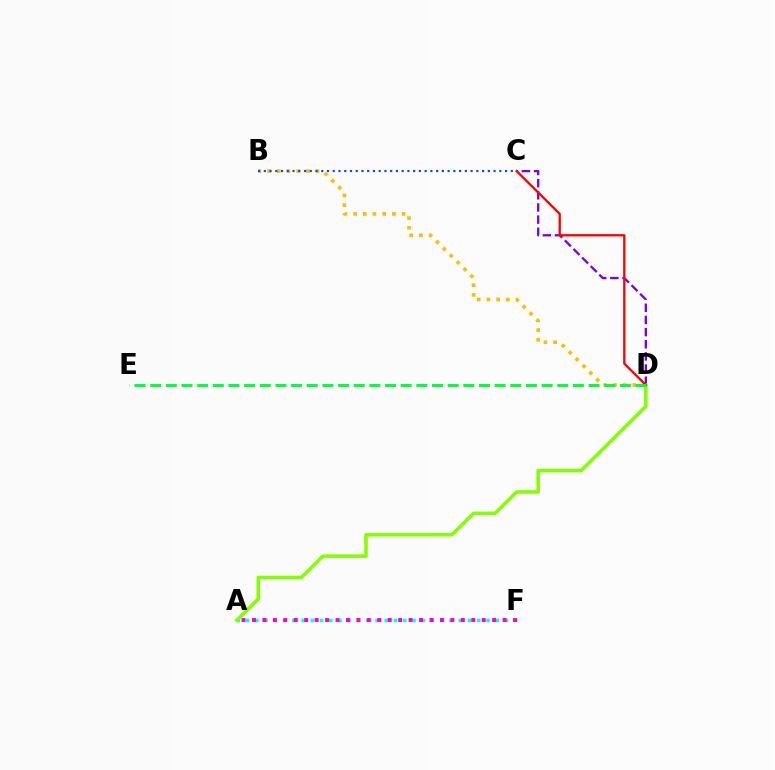{('C', 'D'): [{'color': '#7200ff', 'line_style': 'dashed', 'thickness': 1.65}, {'color': '#ff0000', 'line_style': 'solid', 'thickness': 1.67}], ('A', 'F'): [{'color': '#00fff6', 'line_style': 'dotted', 'thickness': 2.51}, {'color': '#ff00cf', 'line_style': 'dotted', 'thickness': 2.84}], ('A', 'D'): [{'color': '#84ff00', 'line_style': 'solid', 'thickness': 2.55}], ('B', 'D'): [{'color': '#ffbd00', 'line_style': 'dotted', 'thickness': 2.63}], ('B', 'C'): [{'color': '#004bff', 'line_style': 'dotted', 'thickness': 1.56}], ('D', 'E'): [{'color': '#00ff39', 'line_style': 'dashed', 'thickness': 2.13}]}